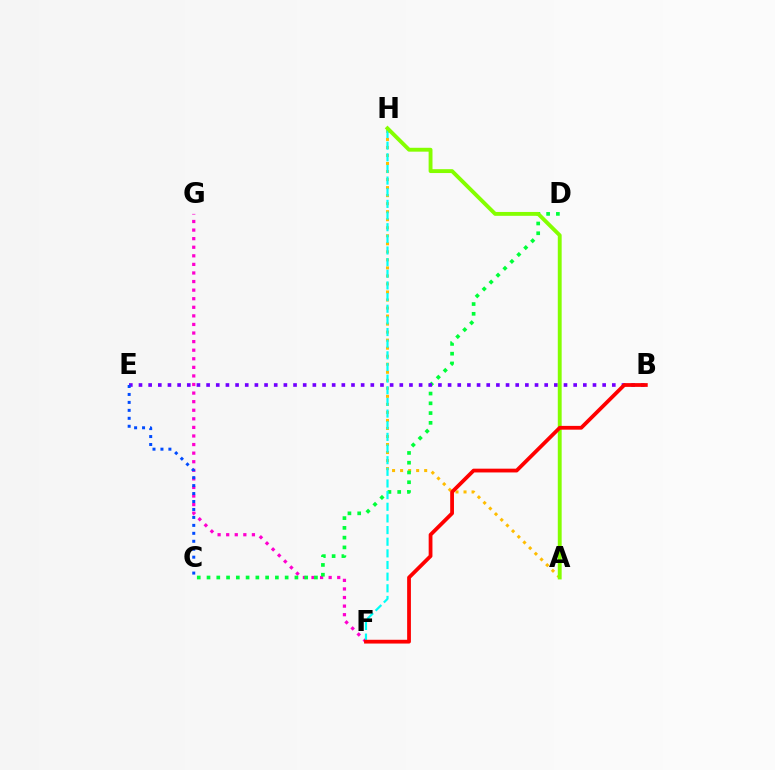{('F', 'G'): [{'color': '#ff00cf', 'line_style': 'dotted', 'thickness': 2.33}], ('A', 'H'): [{'color': '#ffbd00', 'line_style': 'dotted', 'thickness': 2.18}, {'color': '#84ff00', 'line_style': 'solid', 'thickness': 2.79}], ('C', 'D'): [{'color': '#00ff39', 'line_style': 'dotted', 'thickness': 2.65}], ('F', 'H'): [{'color': '#00fff6', 'line_style': 'dashed', 'thickness': 1.58}], ('B', 'E'): [{'color': '#7200ff', 'line_style': 'dotted', 'thickness': 2.62}], ('C', 'E'): [{'color': '#004bff', 'line_style': 'dotted', 'thickness': 2.16}], ('B', 'F'): [{'color': '#ff0000', 'line_style': 'solid', 'thickness': 2.72}]}